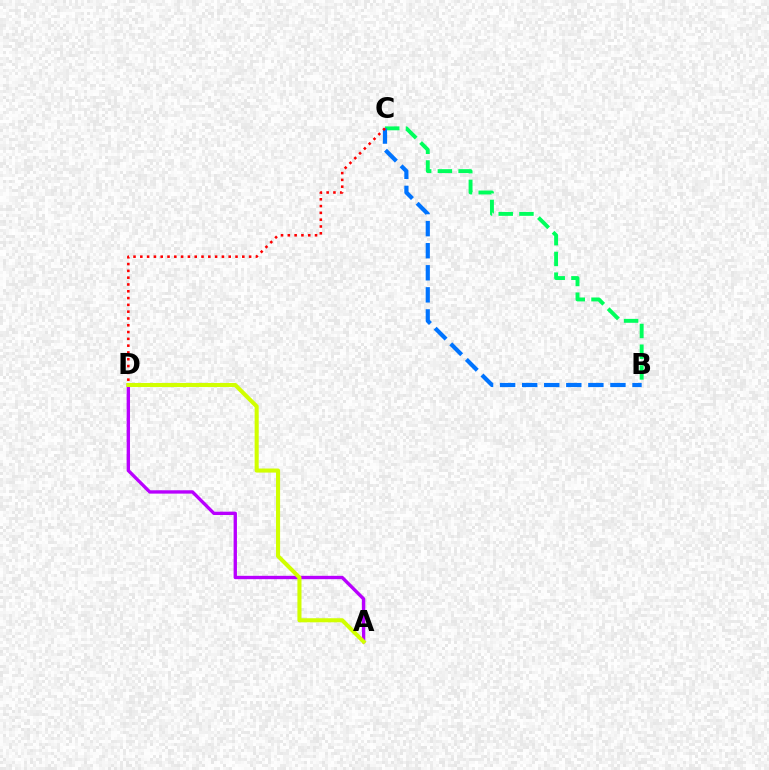{('A', 'D'): [{'color': '#b900ff', 'line_style': 'solid', 'thickness': 2.41}, {'color': '#d1ff00', 'line_style': 'solid', 'thickness': 2.93}], ('B', 'C'): [{'color': '#00ff5c', 'line_style': 'dashed', 'thickness': 2.82}, {'color': '#0074ff', 'line_style': 'dashed', 'thickness': 3.0}], ('C', 'D'): [{'color': '#ff0000', 'line_style': 'dotted', 'thickness': 1.85}]}